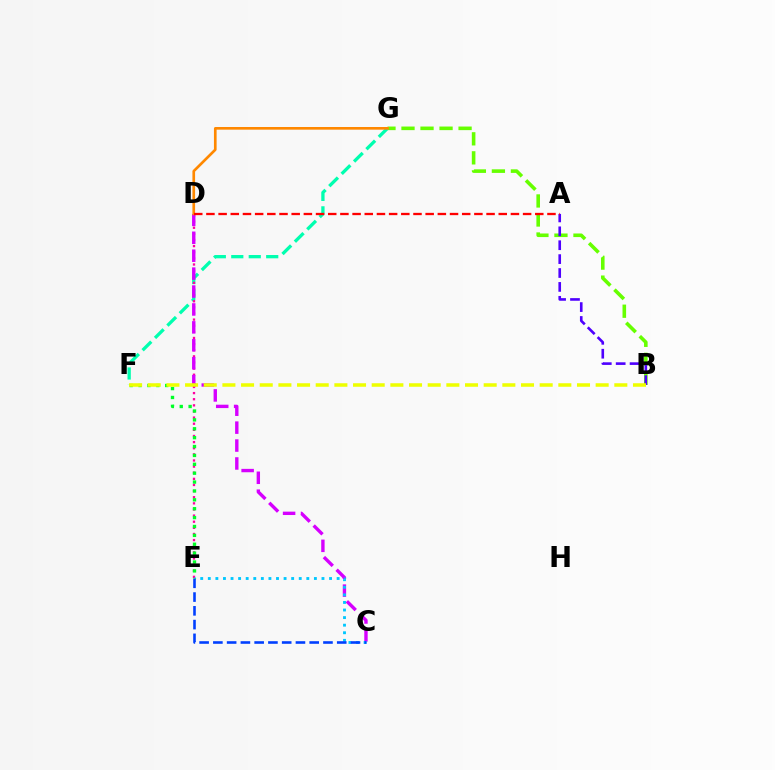{('B', 'G'): [{'color': '#66ff00', 'line_style': 'dashed', 'thickness': 2.58}], ('F', 'G'): [{'color': '#00ffaf', 'line_style': 'dashed', 'thickness': 2.37}], ('A', 'B'): [{'color': '#4f00ff', 'line_style': 'dashed', 'thickness': 1.89}], ('D', 'E'): [{'color': '#ff00a0', 'line_style': 'dotted', 'thickness': 1.66}], ('C', 'D'): [{'color': '#d600ff', 'line_style': 'dashed', 'thickness': 2.43}], ('C', 'E'): [{'color': '#00c7ff', 'line_style': 'dotted', 'thickness': 2.06}, {'color': '#003fff', 'line_style': 'dashed', 'thickness': 1.87}], ('D', 'G'): [{'color': '#ff8800', 'line_style': 'solid', 'thickness': 1.92}], ('E', 'F'): [{'color': '#00ff27', 'line_style': 'dotted', 'thickness': 2.41}], ('B', 'F'): [{'color': '#eeff00', 'line_style': 'dashed', 'thickness': 2.54}], ('A', 'D'): [{'color': '#ff0000', 'line_style': 'dashed', 'thickness': 1.65}]}